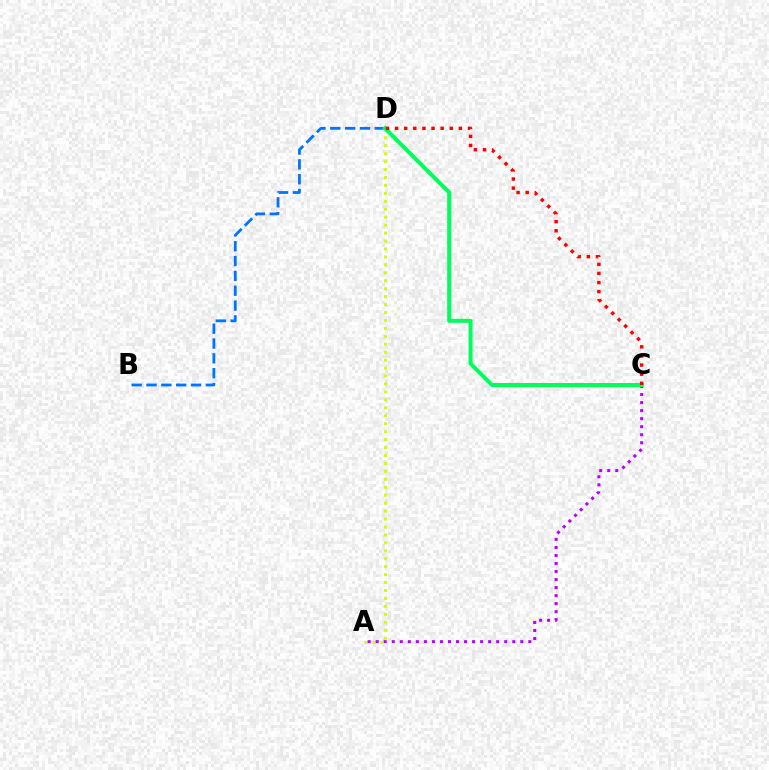{('A', 'D'): [{'color': '#d1ff00', 'line_style': 'dotted', 'thickness': 2.16}], ('A', 'C'): [{'color': '#b900ff', 'line_style': 'dotted', 'thickness': 2.18}], ('B', 'D'): [{'color': '#0074ff', 'line_style': 'dashed', 'thickness': 2.02}], ('C', 'D'): [{'color': '#00ff5c', 'line_style': 'solid', 'thickness': 2.87}, {'color': '#ff0000', 'line_style': 'dotted', 'thickness': 2.48}]}